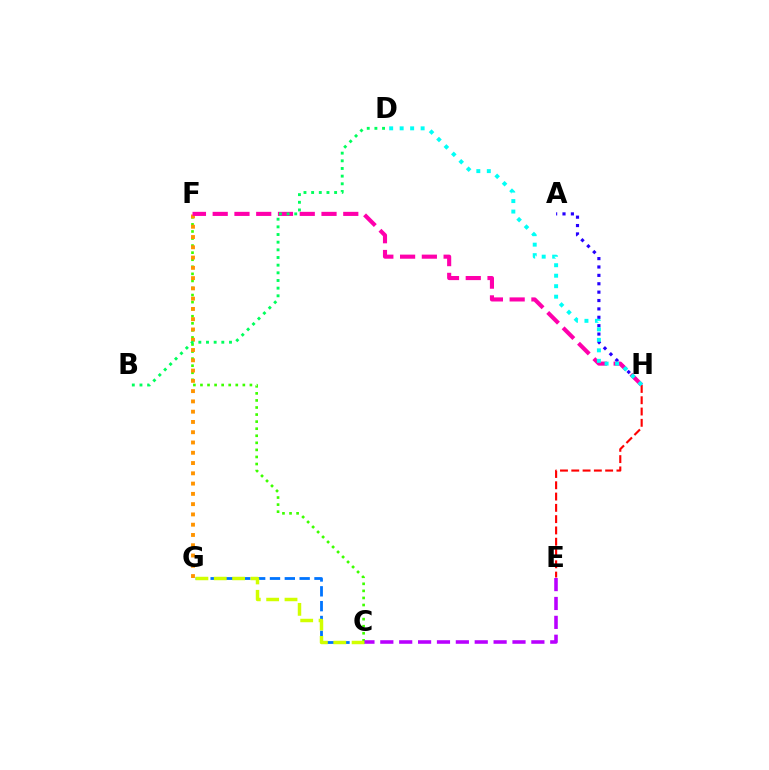{('C', 'F'): [{'color': '#3dff00', 'line_style': 'dotted', 'thickness': 1.92}], ('C', 'E'): [{'color': '#b900ff', 'line_style': 'dashed', 'thickness': 2.57}], ('A', 'H'): [{'color': '#2500ff', 'line_style': 'dotted', 'thickness': 2.28}], ('E', 'H'): [{'color': '#ff0000', 'line_style': 'dashed', 'thickness': 1.53}], ('C', 'G'): [{'color': '#0074ff', 'line_style': 'dashed', 'thickness': 2.02}, {'color': '#d1ff00', 'line_style': 'dashed', 'thickness': 2.49}], ('F', 'G'): [{'color': '#ff9400', 'line_style': 'dotted', 'thickness': 2.79}], ('F', 'H'): [{'color': '#ff00ac', 'line_style': 'dashed', 'thickness': 2.96}], ('B', 'D'): [{'color': '#00ff5c', 'line_style': 'dotted', 'thickness': 2.08}], ('D', 'H'): [{'color': '#00fff6', 'line_style': 'dotted', 'thickness': 2.85}]}